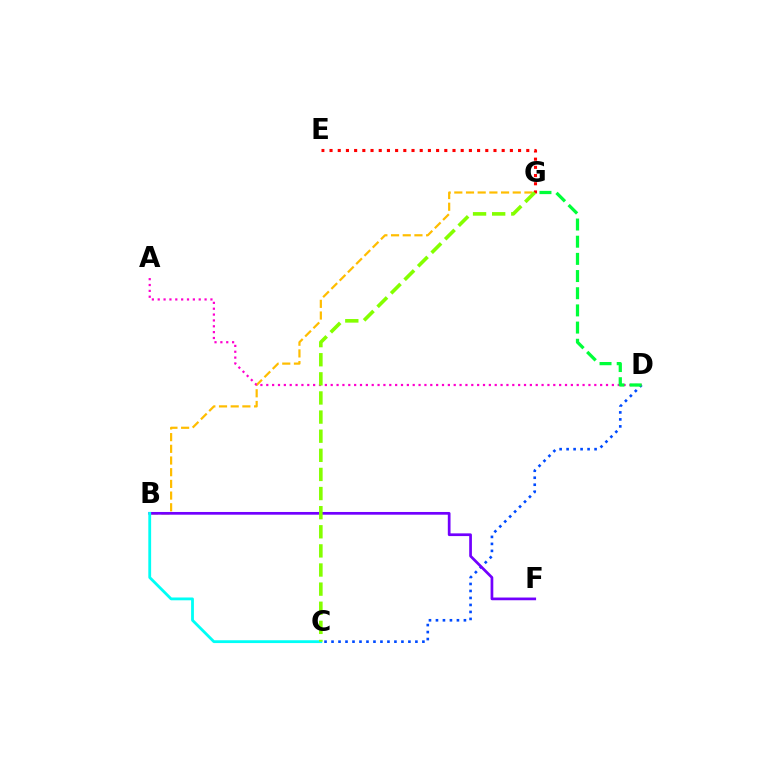{('B', 'G'): [{'color': '#ffbd00', 'line_style': 'dashed', 'thickness': 1.59}], ('C', 'D'): [{'color': '#004bff', 'line_style': 'dotted', 'thickness': 1.9}], ('B', 'F'): [{'color': '#7200ff', 'line_style': 'solid', 'thickness': 1.96}], ('B', 'C'): [{'color': '#00fff6', 'line_style': 'solid', 'thickness': 2.02}], ('A', 'D'): [{'color': '#ff00cf', 'line_style': 'dotted', 'thickness': 1.59}], ('E', 'G'): [{'color': '#ff0000', 'line_style': 'dotted', 'thickness': 2.23}], ('D', 'G'): [{'color': '#00ff39', 'line_style': 'dashed', 'thickness': 2.33}], ('C', 'G'): [{'color': '#84ff00', 'line_style': 'dashed', 'thickness': 2.6}]}